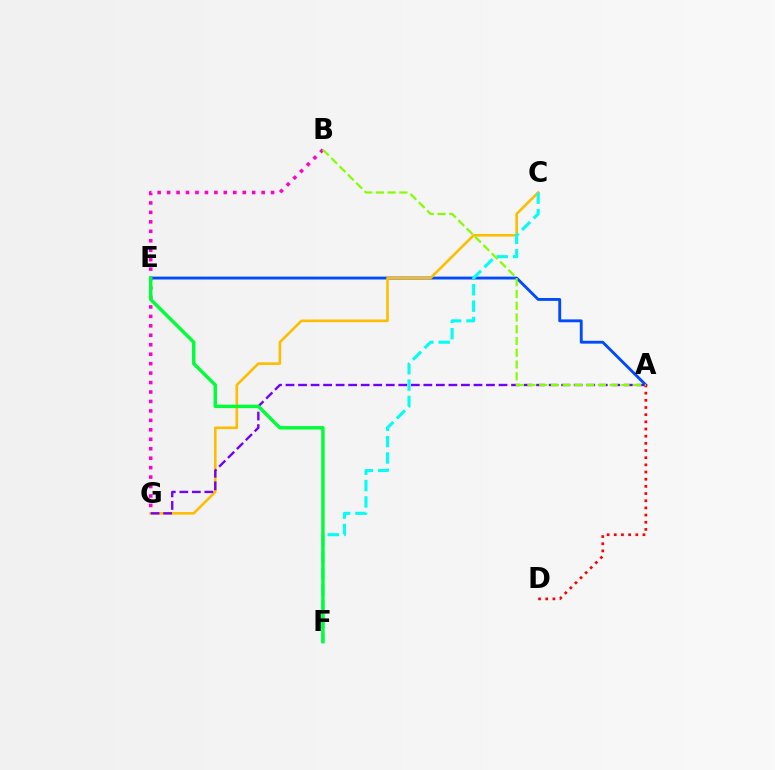{('A', 'E'): [{'color': '#004bff', 'line_style': 'solid', 'thickness': 2.07}], ('B', 'G'): [{'color': '#ff00cf', 'line_style': 'dotted', 'thickness': 2.57}], ('C', 'G'): [{'color': '#ffbd00', 'line_style': 'solid', 'thickness': 1.88}], ('A', 'G'): [{'color': '#7200ff', 'line_style': 'dashed', 'thickness': 1.7}], ('C', 'F'): [{'color': '#00fff6', 'line_style': 'dashed', 'thickness': 2.22}], ('A', 'D'): [{'color': '#ff0000', 'line_style': 'dotted', 'thickness': 1.95}], ('A', 'B'): [{'color': '#84ff00', 'line_style': 'dashed', 'thickness': 1.6}], ('E', 'F'): [{'color': '#00ff39', 'line_style': 'solid', 'thickness': 2.48}]}